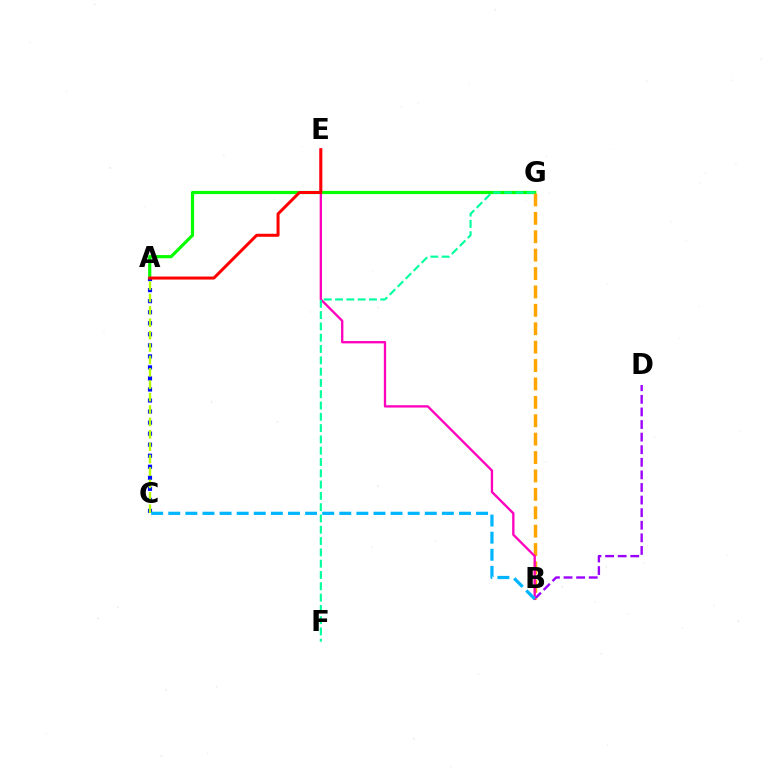{('A', 'G'): [{'color': '#08ff00', 'line_style': 'solid', 'thickness': 2.3}], ('B', 'D'): [{'color': '#9b00ff', 'line_style': 'dashed', 'thickness': 1.71}], ('A', 'C'): [{'color': '#0010ff', 'line_style': 'dotted', 'thickness': 3.0}, {'color': '#b3ff00', 'line_style': 'dashed', 'thickness': 1.68}], ('B', 'G'): [{'color': '#ffa500', 'line_style': 'dashed', 'thickness': 2.5}], ('B', 'E'): [{'color': '#ff00bd', 'line_style': 'solid', 'thickness': 1.67}], ('A', 'E'): [{'color': '#ff0000', 'line_style': 'solid', 'thickness': 2.17}], ('B', 'C'): [{'color': '#00b5ff', 'line_style': 'dashed', 'thickness': 2.32}], ('F', 'G'): [{'color': '#00ff9d', 'line_style': 'dashed', 'thickness': 1.53}]}